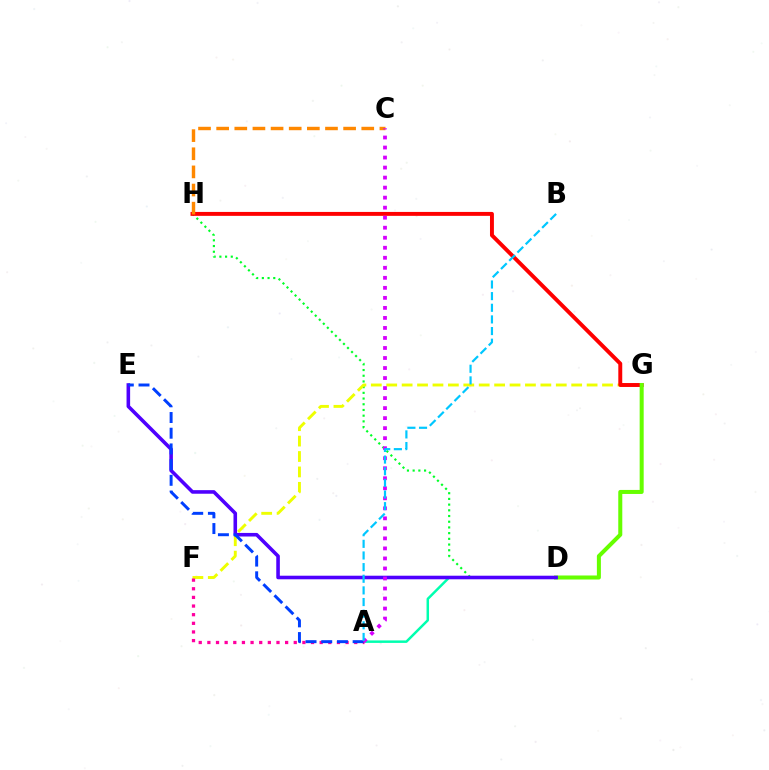{('D', 'H'): [{'color': '#00ff27', 'line_style': 'dotted', 'thickness': 1.55}], ('F', 'G'): [{'color': '#eeff00', 'line_style': 'dashed', 'thickness': 2.09}], ('A', 'D'): [{'color': '#00ffaf', 'line_style': 'solid', 'thickness': 1.79}], ('A', 'F'): [{'color': '#ff00a0', 'line_style': 'dotted', 'thickness': 2.35}], ('G', 'H'): [{'color': '#ff0000', 'line_style': 'solid', 'thickness': 2.83}], ('C', 'H'): [{'color': '#ff8800', 'line_style': 'dashed', 'thickness': 2.46}], ('D', 'G'): [{'color': '#66ff00', 'line_style': 'solid', 'thickness': 2.9}], ('D', 'E'): [{'color': '#4f00ff', 'line_style': 'solid', 'thickness': 2.58}], ('A', 'E'): [{'color': '#003fff', 'line_style': 'dashed', 'thickness': 2.13}], ('A', 'C'): [{'color': '#d600ff', 'line_style': 'dotted', 'thickness': 2.72}], ('A', 'B'): [{'color': '#00c7ff', 'line_style': 'dashed', 'thickness': 1.58}]}